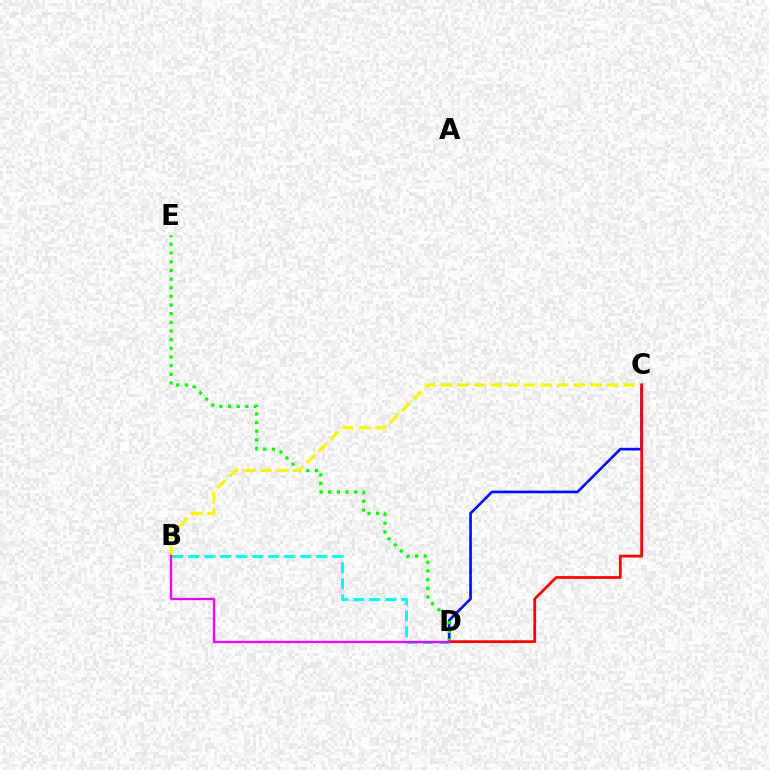{('C', 'D'): [{'color': '#0010ff', 'line_style': 'solid', 'thickness': 1.91}, {'color': '#ff0000', 'line_style': 'solid', 'thickness': 1.99}], ('D', 'E'): [{'color': '#08ff00', 'line_style': 'dotted', 'thickness': 2.35}], ('B', 'D'): [{'color': '#00fff6', 'line_style': 'dashed', 'thickness': 2.18}, {'color': '#ee00ff', 'line_style': 'solid', 'thickness': 1.67}], ('B', 'C'): [{'color': '#fcf500', 'line_style': 'dashed', 'thickness': 2.26}]}